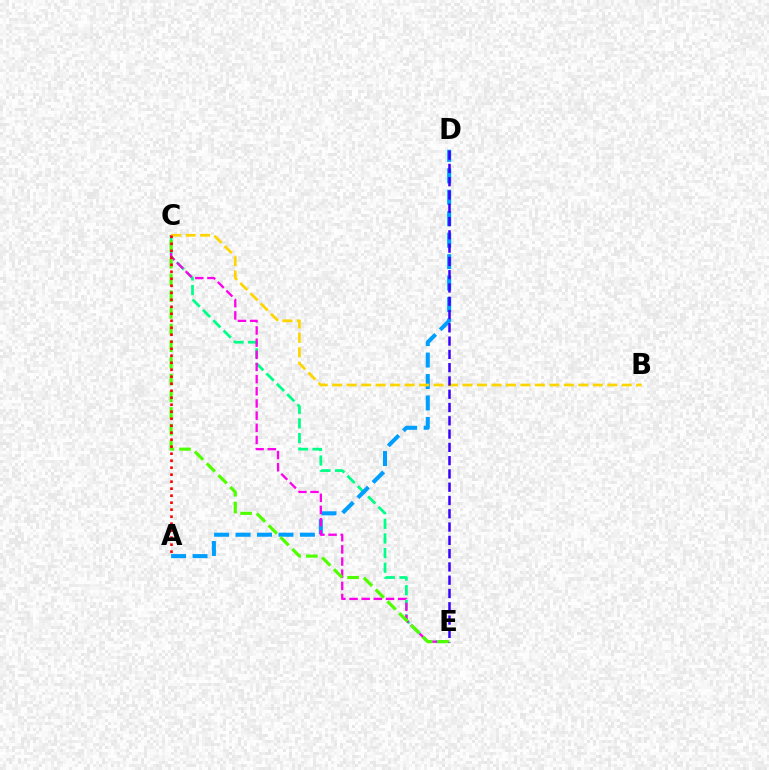{('C', 'E'): [{'color': '#00ff86', 'line_style': 'dashed', 'thickness': 1.99}, {'color': '#ff00ed', 'line_style': 'dashed', 'thickness': 1.65}, {'color': '#4fff00', 'line_style': 'dashed', 'thickness': 2.27}], ('A', 'D'): [{'color': '#009eff', 'line_style': 'dashed', 'thickness': 2.91}], ('B', 'C'): [{'color': '#ffd500', 'line_style': 'dashed', 'thickness': 1.97}], ('A', 'C'): [{'color': '#ff0000', 'line_style': 'dotted', 'thickness': 1.9}], ('D', 'E'): [{'color': '#3700ff', 'line_style': 'dashed', 'thickness': 1.8}]}